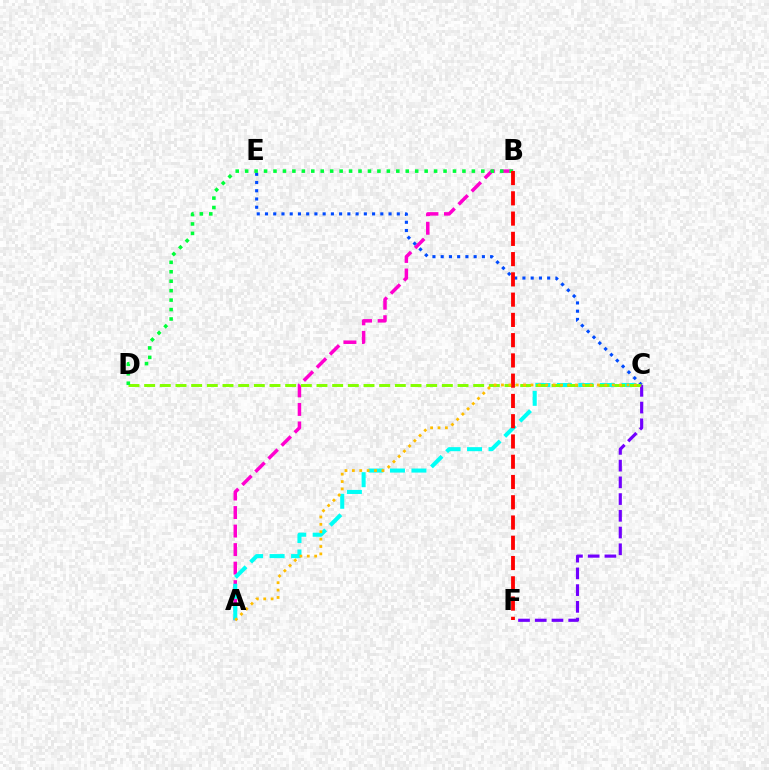{('C', 'F'): [{'color': '#7200ff', 'line_style': 'dashed', 'thickness': 2.27}], ('A', 'B'): [{'color': '#ff00cf', 'line_style': 'dashed', 'thickness': 2.52}], ('A', 'C'): [{'color': '#00fff6', 'line_style': 'dashed', 'thickness': 2.92}, {'color': '#ffbd00', 'line_style': 'dotted', 'thickness': 2.01}], ('C', 'E'): [{'color': '#004bff', 'line_style': 'dotted', 'thickness': 2.24}], ('C', 'D'): [{'color': '#84ff00', 'line_style': 'dashed', 'thickness': 2.13}], ('B', 'D'): [{'color': '#00ff39', 'line_style': 'dotted', 'thickness': 2.57}], ('B', 'F'): [{'color': '#ff0000', 'line_style': 'dashed', 'thickness': 2.75}]}